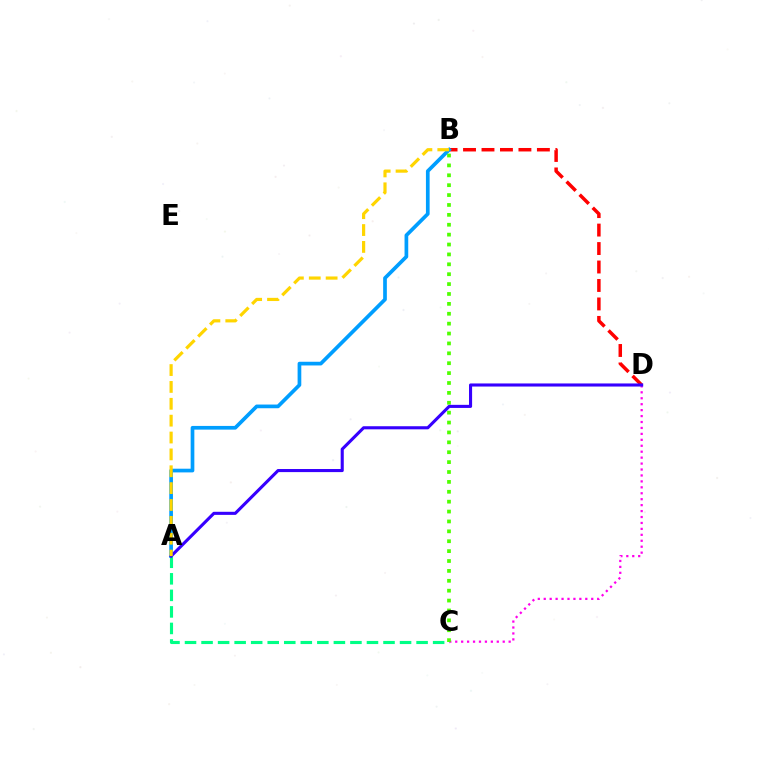{('B', 'D'): [{'color': '#ff0000', 'line_style': 'dashed', 'thickness': 2.51}], ('A', 'B'): [{'color': '#009eff', 'line_style': 'solid', 'thickness': 2.66}, {'color': '#ffd500', 'line_style': 'dashed', 'thickness': 2.29}], ('C', 'D'): [{'color': '#ff00ed', 'line_style': 'dotted', 'thickness': 1.61}], ('B', 'C'): [{'color': '#4fff00', 'line_style': 'dotted', 'thickness': 2.69}], ('A', 'C'): [{'color': '#00ff86', 'line_style': 'dashed', 'thickness': 2.25}], ('A', 'D'): [{'color': '#3700ff', 'line_style': 'solid', 'thickness': 2.23}]}